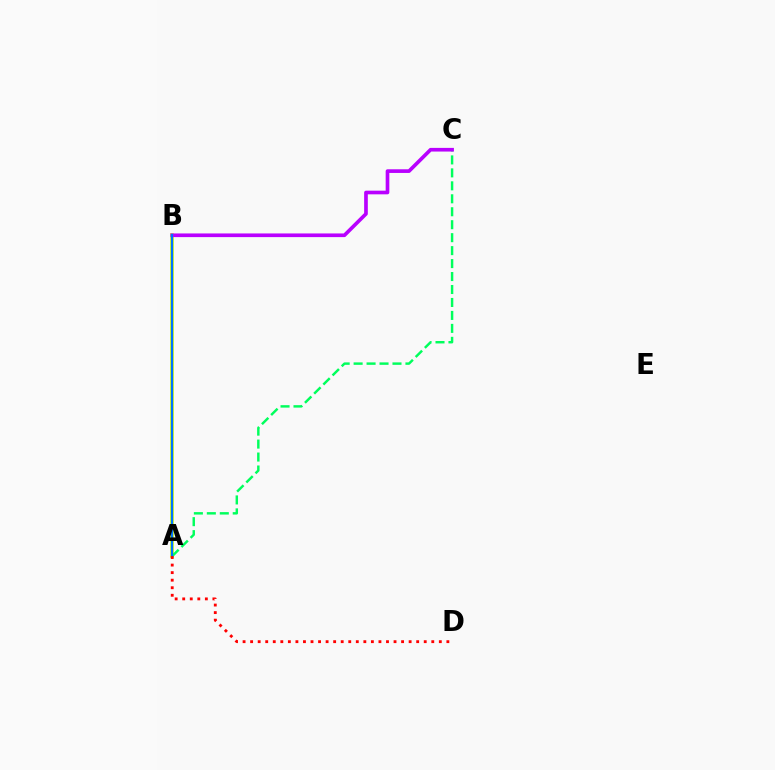{('A', 'B'): [{'color': '#d1ff00', 'line_style': 'solid', 'thickness': 2.6}, {'color': '#0074ff', 'line_style': 'solid', 'thickness': 1.6}], ('A', 'C'): [{'color': '#00ff5c', 'line_style': 'dashed', 'thickness': 1.76}], ('B', 'C'): [{'color': '#b900ff', 'line_style': 'solid', 'thickness': 2.64}], ('A', 'D'): [{'color': '#ff0000', 'line_style': 'dotted', 'thickness': 2.05}]}